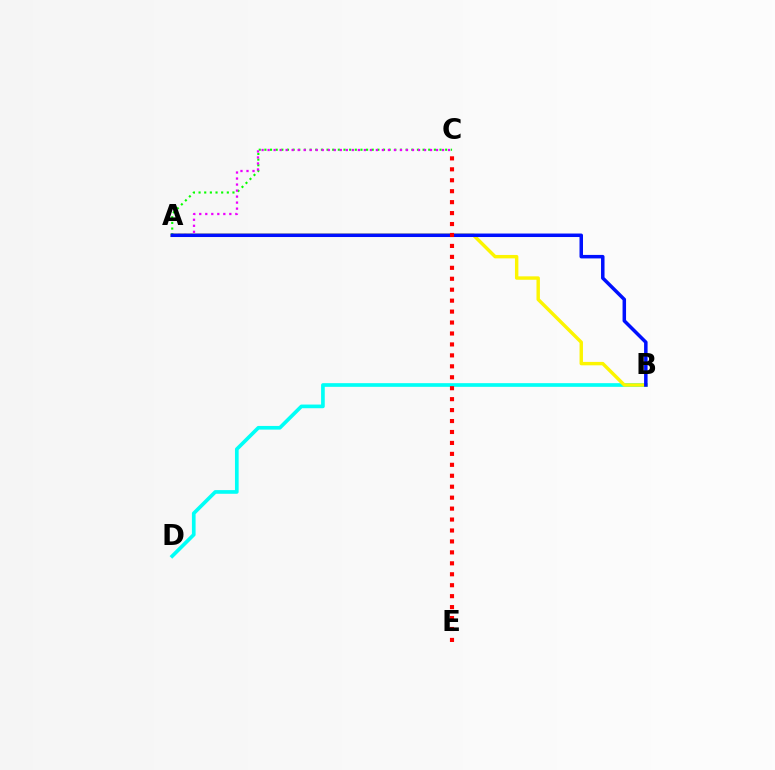{('B', 'D'): [{'color': '#00fff6', 'line_style': 'solid', 'thickness': 2.64}], ('A', 'B'): [{'color': '#fcf500', 'line_style': 'solid', 'thickness': 2.46}, {'color': '#0010ff', 'line_style': 'solid', 'thickness': 2.52}], ('A', 'C'): [{'color': '#08ff00', 'line_style': 'dotted', 'thickness': 1.53}, {'color': '#ee00ff', 'line_style': 'dotted', 'thickness': 1.63}], ('C', 'E'): [{'color': '#ff0000', 'line_style': 'dotted', 'thickness': 2.97}]}